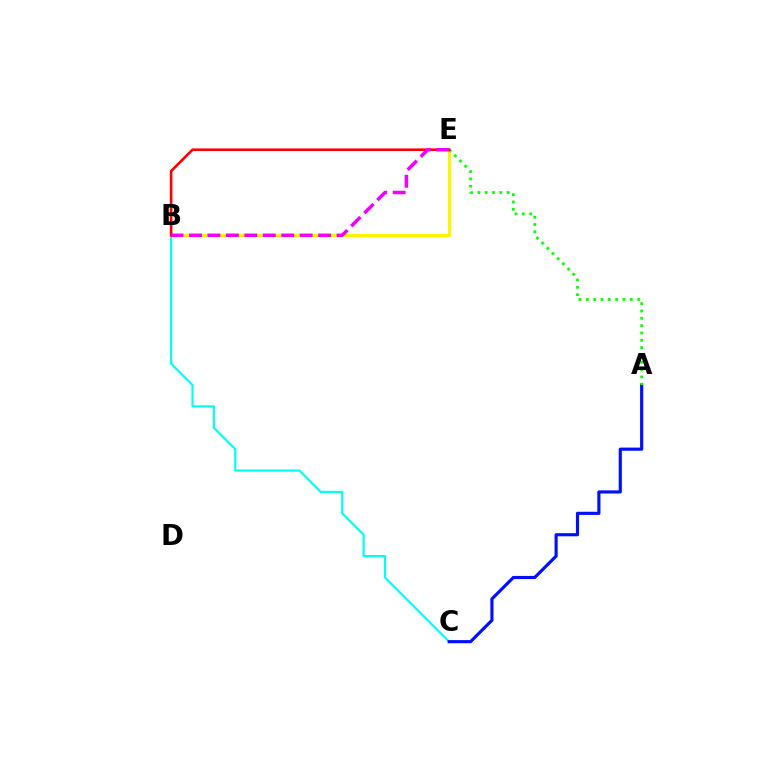{('B', 'C'): [{'color': '#00fff6', 'line_style': 'solid', 'thickness': 1.57}], ('A', 'C'): [{'color': '#0010ff', 'line_style': 'solid', 'thickness': 2.27}], ('B', 'E'): [{'color': '#fcf500', 'line_style': 'solid', 'thickness': 2.25}, {'color': '#ff0000', 'line_style': 'solid', 'thickness': 1.89}, {'color': '#ee00ff', 'line_style': 'dashed', 'thickness': 2.51}], ('A', 'E'): [{'color': '#08ff00', 'line_style': 'dotted', 'thickness': 1.99}]}